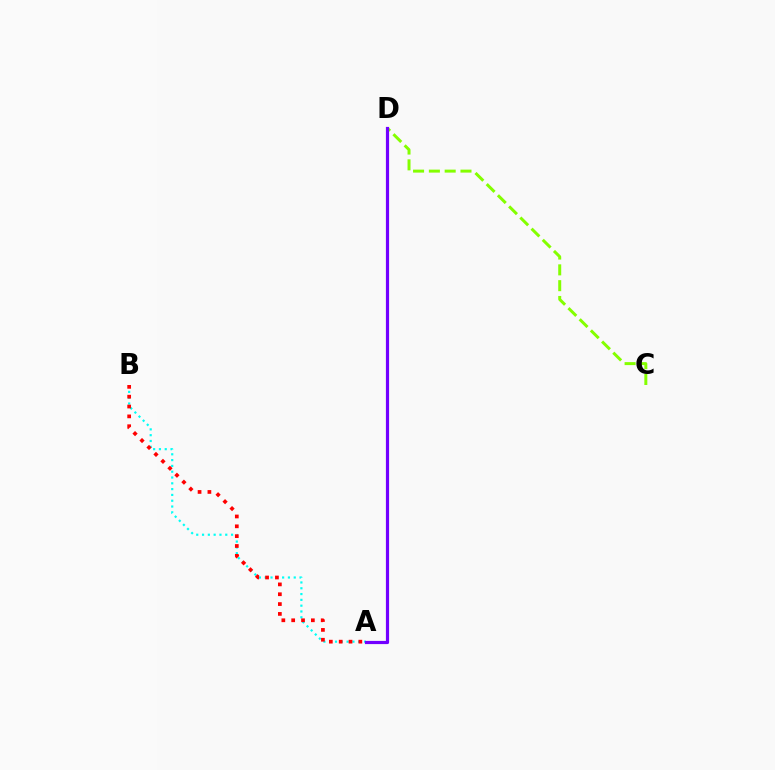{('A', 'B'): [{'color': '#00fff6', 'line_style': 'dotted', 'thickness': 1.58}, {'color': '#ff0000', 'line_style': 'dotted', 'thickness': 2.67}], ('C', 'D'): [{'color': '#84ff00', 'line_style': 'dashed', 'thickness': 2.15}], ('A', 'D'): [{'color': '#7200ff', 'line_style': 'solid', 'thickness': 2.3}]}